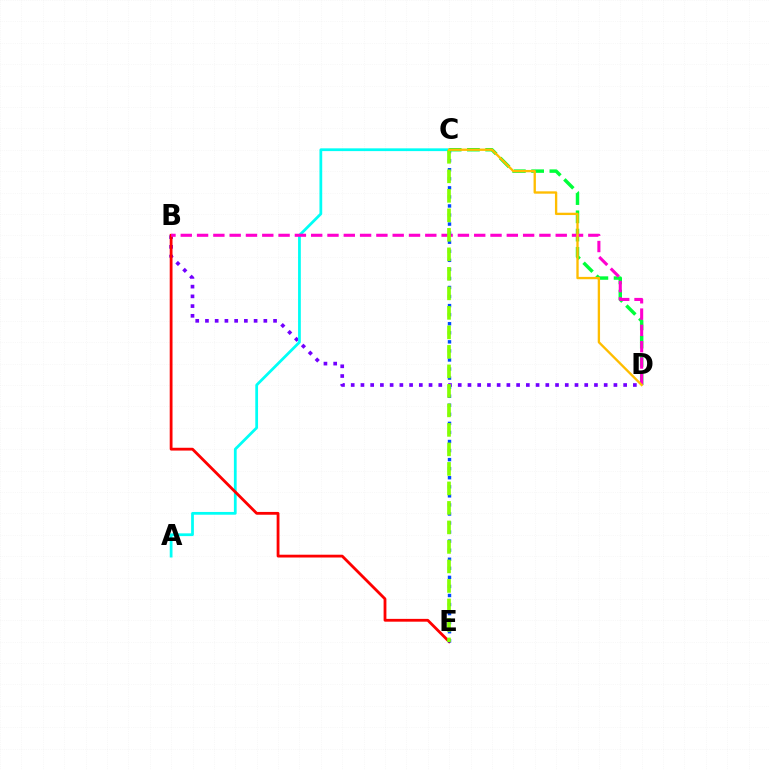{('B', 'D'): [{'color': '#7200ff', 'line_style': 'dotted', 'thickness': 2.64}, {'color': '#ff00cf', 'line_style': 'dashed', 'thickness': 2.21}], ('A', 'C'): [{'color': '#00fff6', 'line_style': 'solid', 'thickness': 1.99}], ('B', 'E'): [{'color': '#ff0000', 'line_style': 'solid', 'thickness': 2.02}], ('C', 'D'): [{'color': '#00ff39', 'line_style': 'dashed', 'thickness': 2.48}, {'color': '#ffbd00', 'line_style': 'solid', 'thickness': 1.68}], ('C', 'E'): [{'color': '#004bff', 'line_style': 'dotted', 'thickness': 2.46}, {'color': '#84ff00', 'line_style': 'dashed', 'thickness': 2.65}]}